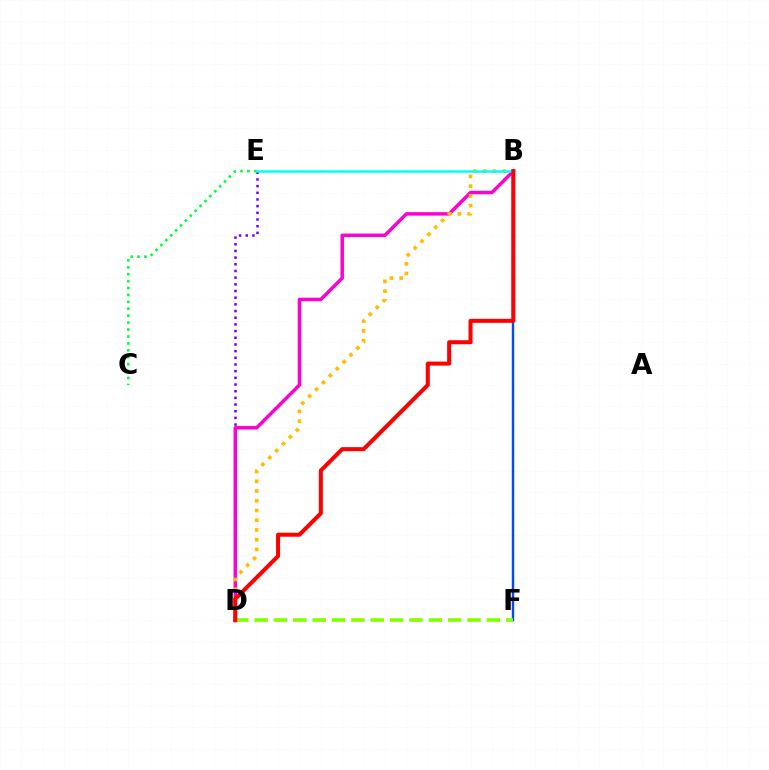{('D', 'E'): [{'color': '#7200ff', 'line_style': 'dotted', 'thickness': 1.81}], ('B', 'D'): [{'color': '#ff00cf', 'line_style': 'solid', 'thickness': 2.5}, {'color': '#ffbd00', 'line_style': 'dotted', 'thickness': 2.64}, {'color': '#ff0000', 'line_style': 'solid', 'thickness': 2.9}], ('C', 'E'): [{'color': '#00ff39', 'line_style': 'dotted', 'thickness': 1.88}], ('B', 'F'): [{'color': '#004bff', 'line_style': 'solid', 'thickness': 1.74}], ('B', 'E'): [{'color': '#00fff6', 'line_style': 'solid', 'thickness': 1.8}], ('D', 'F'): [{'color': '#84ff00', 'line_style': 'dashed', 'thickness': 2.63}]}